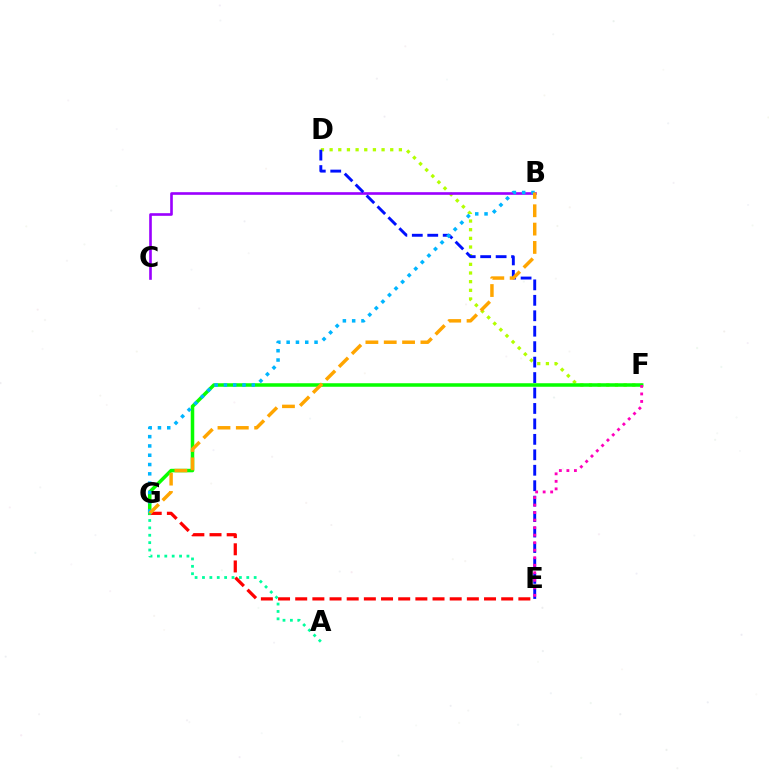{('D', 'F'): [{'color': '#b3ff00', 'line_style': 'dotted', 'thickness': 2.35}], ('F', 'G'): [{'color': '#08ff00', 'line_style': 'solid', 'thickness': 2.54}], ('B', 'C'): [{'color': '#9b00ff', 'line_style': 'solid', 'thickness': 1.89}], ('D', 'E'): [{'color': '#0010ff', 'line_style': 'dashed', 'thickness': 2.1}], ('B', 'G'): [{'color': '#00b5ff', 'line_style': 'dotted', 'thickness': 2.53}, {'color': '#ffa500', 'line_style': 'dashed', 'thickness': 2.49}], ('E', 'F'): [{'color': '#ff00bd', 'line_style': 'dotted', 'thickness': 2.04}], ('E', 'G'): [{'color': '#ff0000', 'line_style': 'dashed', 'thickness': 2.33}], ('A', 'G'): [{'color': '#00ff9d', 'line_style': 'dotted', 'thickness': 2.01}]}